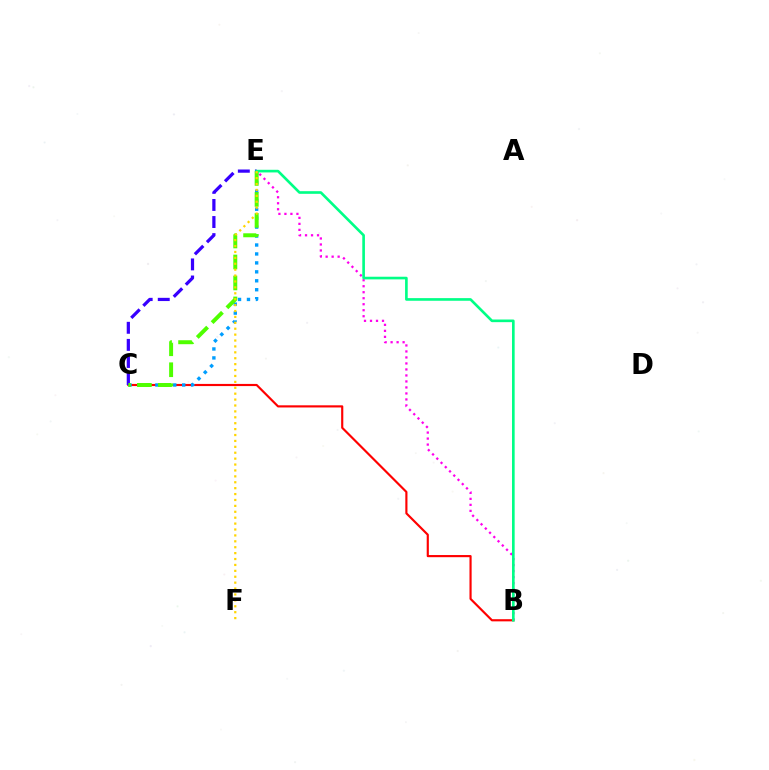{('B', 'C'): [{'color': '#ff0000', 'line_style': 'solid', 'thickness': 1.55}], ('B', 'E'): [{'color': '#ff00ed', 'line_style': 'dotted', 'thickness': 1.63}, {'color': '#00ff86', 'line_style': 'solid', 'thickness': 1.9}], ('C', 'E'): [{'color': '#009eff', 'line_style': 'dotted', 'thickness': 2.43}, {'color': '#3700ff', 'line_style': 'dashed', 'thickness': 2.32}, {'color': '#4fff00', 'line_style': 'dashed', 'thickness': 2.85}], ('E', 'F'): [{'color': '#ffd500', 'line_style': 'dotted', 'thickness': 1.6}]}